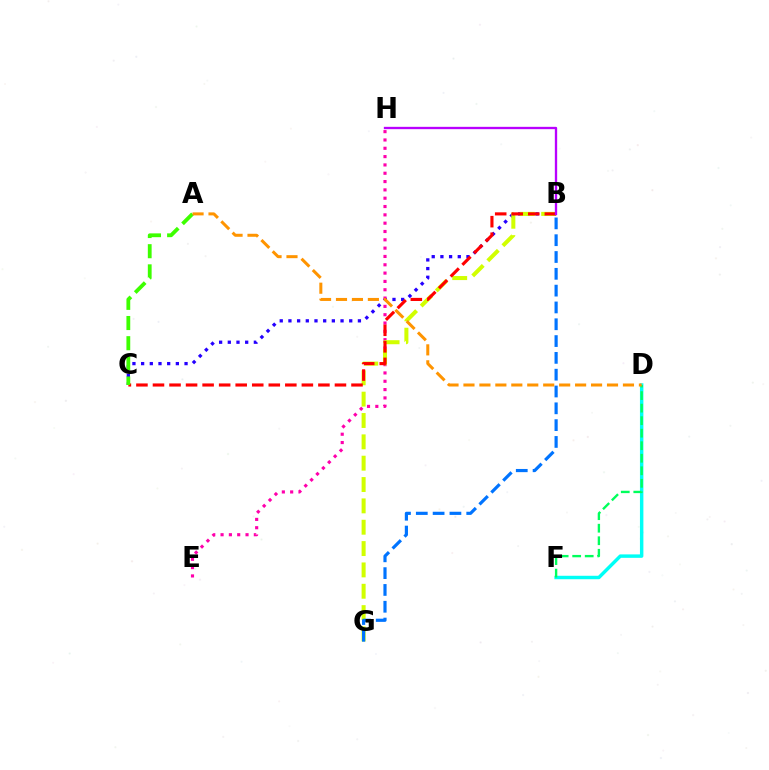{('B', 'C'): [{'color': '#2500ff', 'line_style': 'dotted', 'thickness': 2.36}, {'color': '#ff0000', 'line_style': 'dashed', 'thickness': 2.25}], ('D', 'F'): [{'color': '#00fff6', 'line_style': 'solid', 'thickness': 2.48}, {'color': '#00ff5c', 'line_style': 'dashed', 'thickness': 1.7}], ('E', 'H'): [{'color': '#ff00ac', 'line_style': 'dotted', 'thickness': 2.26}], ('B', 'G'): [{'color': '#d1ff00', 'line_style': 'dashed', 'thickness': 2.9}, {'color': '#0074ff', 'line_style': 'dashed', 'thickness': 2.28}], ('A', 'C'): [{'color': '#3dff00', 'line_style': 'dashed', 'thickness': 2.74}], ('B', 'H'): [{'color': '#b900ff', 'line_style': 'solid', 'thickness': 1.68}], ('A', 'D'): [{'color': '#ff9400', 'line_style': 'dashed', 'thickness': 2.17}]}